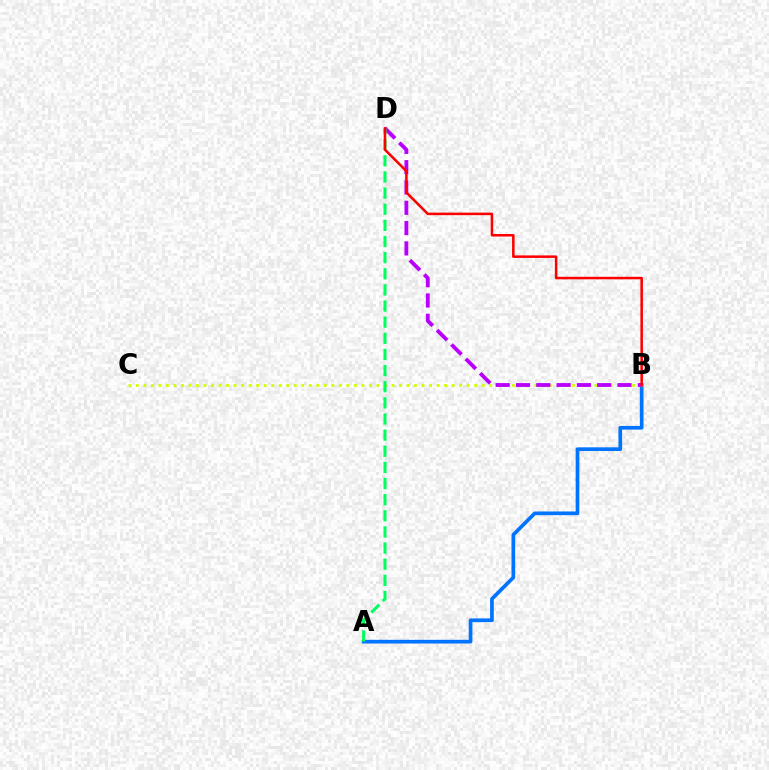{('A', 'B'): [{'color': '#0074ff', 'line_style': 'solid', 'thickness': 2.66}], ('B', 'C'): [{'color': '#d1ff00', 'line_style': 'dotted', 'thickness': 2.04}], ('B', 'D'): [{'color': '#b900ff', 'line_style': 'dashed', 'thickness': 2.76}, {'color': '#ff0000', 'line_style': 'solid', 'thickness': 1.82}], ('A', 'D'): [{'color': '#00ff5c', 'line_style': 'dashed', 'thickness': 2.19}]}